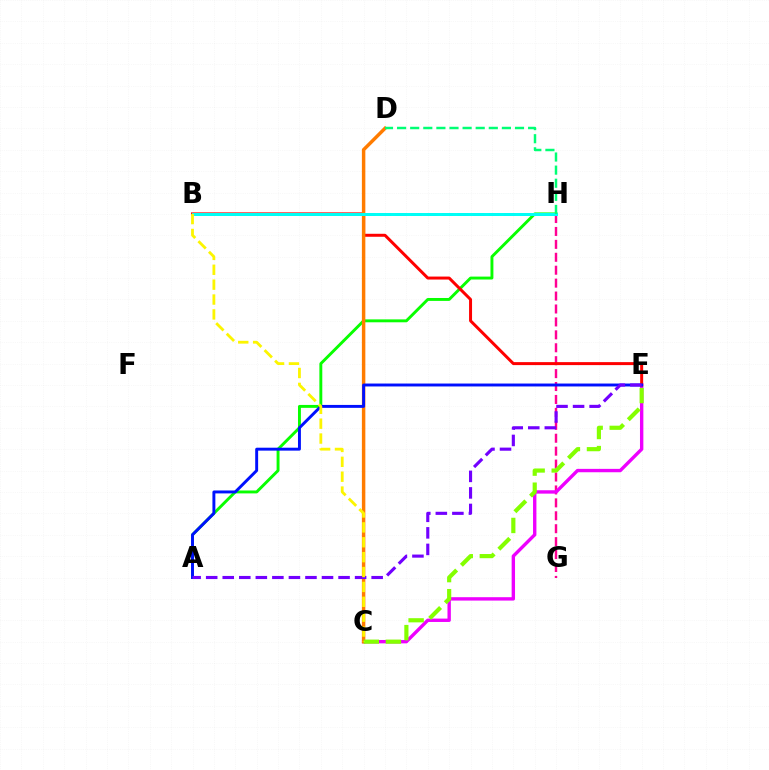{('G', 'H'): [{'color': '#ff0094', 'line_style': 'dashed', 'thickness': 1.76}], ('B', 'H'): [{'color': '#008cff', 'line_style': 'dashed', 'thickness': 2.11}, {'color': '#00fff6', 'line_style': 'solid', 'thickness': 2.14}], ('A', 'H'): [{'color': '#08ff00', 'line_style': 'solid', 'thickness': 2.1}], ('C', 'E'): [{'color': '#ee00ff', 'line_style': 'solid', 'thickness': 2.43}, {'color': '#84ff00', 'line_style': 'dashed', 'thickness': 3.0}], ('B', 'E'): [{'color': '#ff0000', 'line_style': 'solid', 'thickness': 2.15}], ('C', 'D'): [{'color': '#ff7c00', 'line_style': 'solid', 'thickness': 2.49}], ('A', 'E'): [{'color': '#0010ff', 'line_style': 'solid', 'thickness': 2.11}, {'color': '#7200ff', 'line_style': 'dashed', 'thickness': 2.25}], ('B', 'C'): [{'color': '#fcf500', 'line_style': 'dashed', 'thickness': 2.02}], ('D', 'H'): [{'color': '#00ff74', 'line_style': 'dashed', 'thickness': 1.78}]}